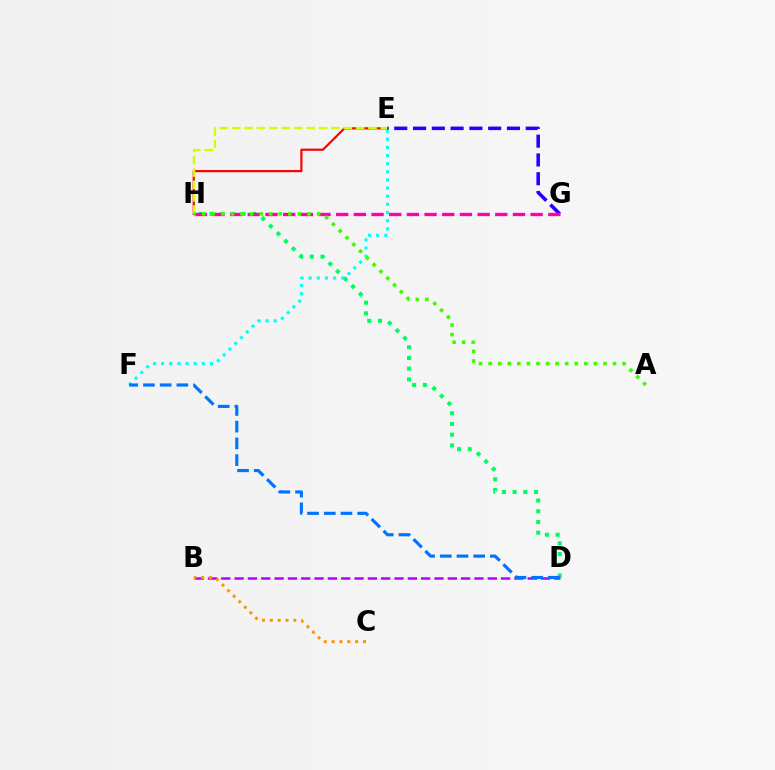{('E', 'H'): [{'color': '#ff0000', 'line_style': 'solid', 'thickness': 1.57}, {'color': '#d1ff00', 'line_style': 'dashed', 'thickness': 1.68}], ('E', 'G'): [{'color': '#2500ff', 'line_style': 'dashed', 'thickness': 2.55}], ('D', 'H'): [{'color': '#00ff5c', 'line_style': 'dotted', 'thickness': 2.91}], ('B', 'D'): [{'color': '#b900ff', 'line_style': 'dashed', 'thickness': 1.81}], ('G', 'H'): [{'color': '#ff00ac', 'line_style': 'dashed', 'thickness': 2.4}], ('E', 'F'): [{'color': '#00fff6', 'line_style': 'dotted', 'thickness': 2.21}], ('D', 'F'): [{'color': '#0074ff', 'line_style': 'dashed', 'thickness': 2.27}], ('A', 'H'): [{'color': '#3dff00', 'line_style': 'dotted', 'thickness': 2.6}], ('B', 'C'): [{'color': '#ff9400', 'line_style': 'dotted', 'thickness': 2.13}]}